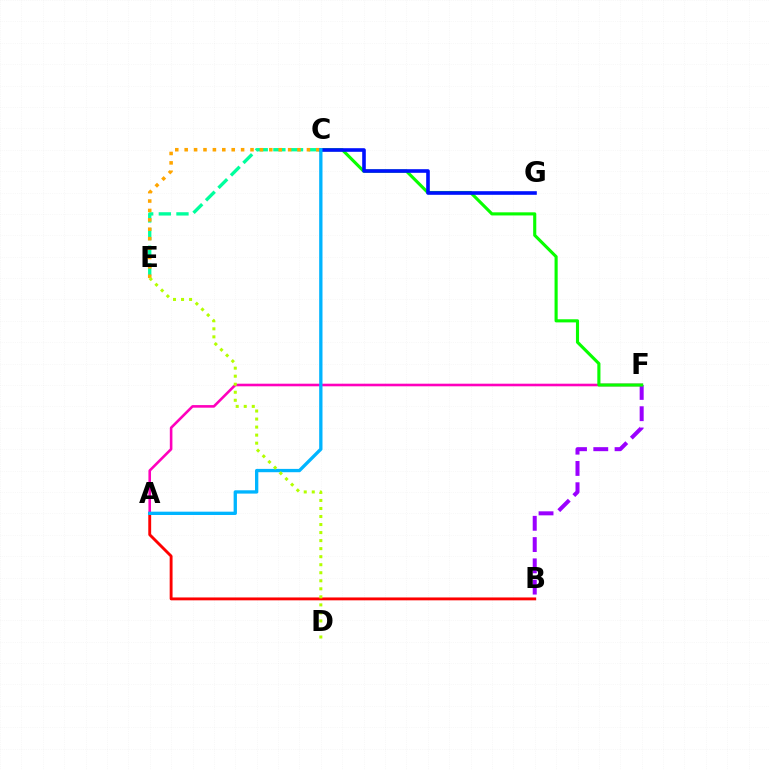{('A', 'F'): [{'color': '#ff00bd', 'line_style': 'solid', 'thickness': 1.87}], ('C', 'E'): [{'color': '#00ff9d', 'line_style': 'dashed', 'thickness': 2.4}, {'color': '#ffa500', 'line_style': 'dotted', 'thickness': 2.56}], ('A', 'B'): [{'color': '#ff0000', 'line_style': 'solid', 'thickness': 2.07}], ('B', 'F'): [{'color': '#9b00ff', 'line_style': 'dashed', 'thickness': 2.89}], ('C', 'F'): [{'color': '#08ff00', 'line_style': 'solid', 'thickness': 2.25}], ('C', 'G'): [{'color': '#0010ff', 'line_style': 'solid', 'thickness': 2.6}], ('A', 'C'): [{'color': '#00b5ff', 'line_style': 'solid', 'thickness': 2.38}], ('D', 'E'): [{'color': '#b3ff00', 'line_style': 'dotted', 'thickness': 2.18}]}